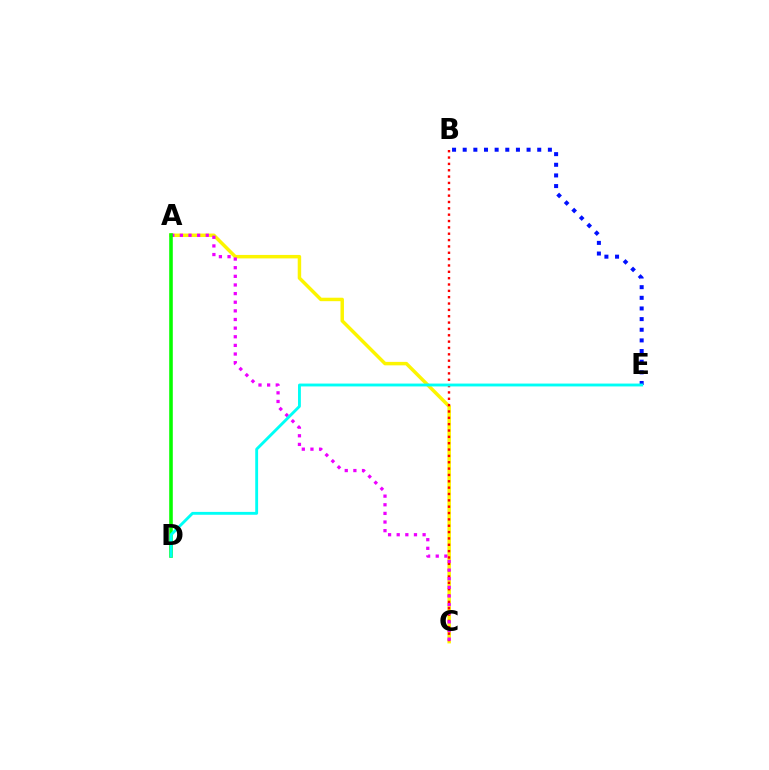{('A', 'C'): [{'color': '#fcf500', 'line_style': 'solid', 'thickness': 2.5}, {'color': '#ee00ff', 'line_style': 'dotted', 'thickness': 2.35}], ('B', 'E'): [{'color': '#0010ff', 'line_style': 'dotted', 'thickness': 2.89}], ('B', 'C'): [{'color': '#ff0000', 'line_style': 'dotted', 'thickness': 1.72}], ('A', 'D'): [{'color': '#08ff00', 'line_style': 'solid', 'thickness': 2.58}], ('D', 'E'): [{'color': '#00fff6', 'line_style': 'solid', 'thickness': 2.06}]}